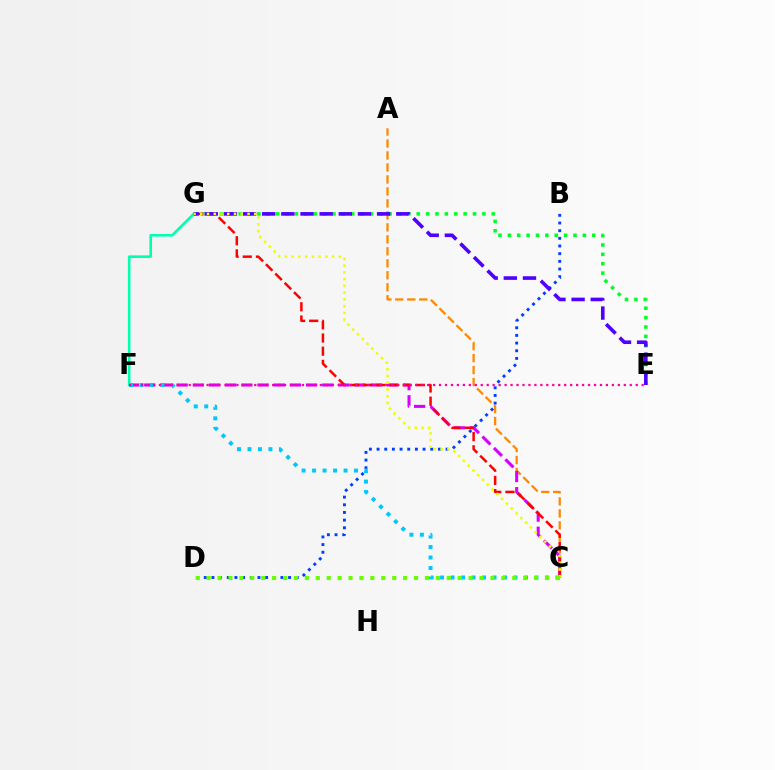{('A', 'C'): [{'color': '#ff8800', 'line_style': 'dashed', 'thickness': 1.63}], ('C', 'F'): [{'color': '#d600ff', 'line_style': 'dashed', 'thickness': 2.2}, {'color': '#00c7ff', 'line_style': 'dotted', 'thickness': 2.85}], ('B', 'D'): [{'color': '#003fff', 'line_style': 'dotted', 'thickness': 2.08}], ('F', 'G'): [{'color': '#00ffaf', 'line_style': 'solid', 'thickness': 1.87}], ('E', 'G'): [{'color': '#00ff27', 'line_style': 'dotted', 'thickness': 2.55}, {'color': '#4f00ff', 'line_style': 'dashed', 'thickness': 2.6}], ('C', 'G'): [{'color': '#ff0000', 'line_style': 'dashed', 'thickness': 1.79}, {'color': '#eeff00', 'line_style': 'dotted', 'thickness': 1.83}], ('E', 'F'): [{'color': '#ff00a0', 'line_style': 'dotted', 'thickness': 1.62}], ('C', 'D'): [{'color': '#66ff00', 'line_style': 'dotted', 'thickness': 2.97}]}